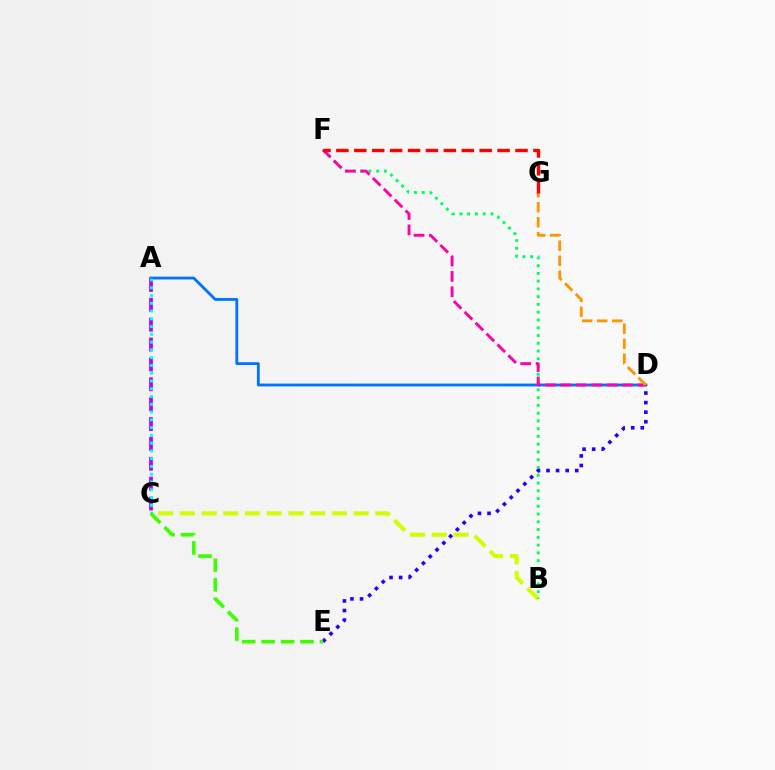{('A', 'C'): [{'color': '#b900ff', 'line_style': 'dashed', 'thickness': 2.7}, {'color': '#00fff6', 'line_style': 'dotted', 'thickness': 2.11}], ('B', 'C'): [{'color': '#d1ff00', 'line_style': 'dashed', 'thickness': 2.95}], ('B', 'F'): [{'color': '#00ff5c', 'line_style': 'dotted', 'thickness': 2.11}], ('A', 'D'): [{'color': '#0074ff', 'line_style': 'solid', 'thickness': 2.04}], ('D', 'F'): [{'color': '#ff00ac', 'line_style': 'dashed', 'thickness': 2.09}], ('D', 'E'): [{'color': '#2500ff', 'line_style': 'dotted', 'thickness': 2.6}], ('D', 'G'): [{'color': '#ff9400', 'line_style': 'dashed', 'thickness': 2.04}], ('C', 'E'): [{'color': '#3dff00', 'line_style': 'dashed', 'thickness': 2.64}], ('F', 'G'): [{'color': '#ff0000', 'line_style': 'dashed', 'thickness': 2.43}]}